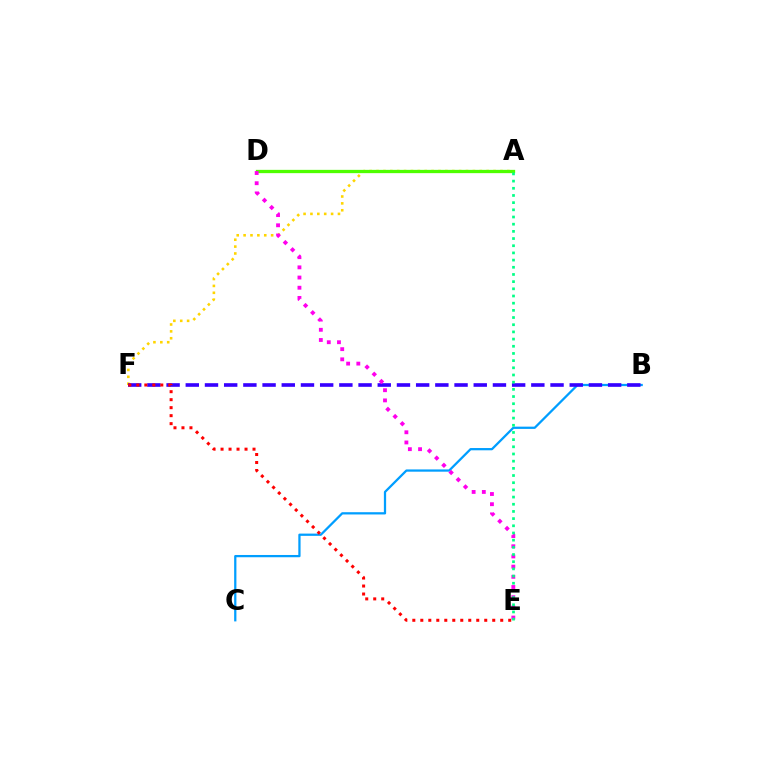{('A', 'F'): [{'color': '#ffd500', 'line_style': 'dotted', 'thickness': 1.87}], ('B', 'C'): [{'color': '#009eff', 'line_style': 'solid', 'thickness': 1.63}], ('B', 'F'): [{'color': '#3700ff', 'line_style': 'dashed', 'thickness': 2.61}], ('A', 'D'): [{'color': '#4fff00', 'line_style': 'solid', 'thickness': 2.37}], ('E', 'F'): [{'color': '#ff0000', 'line_style': 'dotted', 'thickness': 2.17}], ('D', 'E'): [{'color': '#ff00ed', 'line_style': 'dotted', 'thickness': 2.77}], ('A', 'E'): [{'color': '#00ff86', 'line_style': 'dotted', 'thickness': 1.95}]}